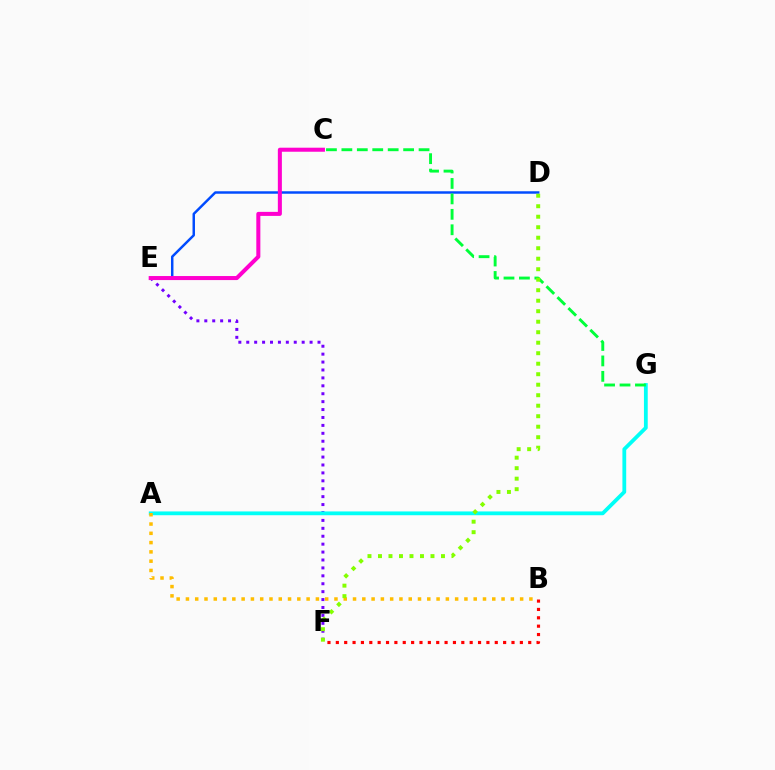{('E', 'F'): [{'color': '#7200ff', 'line_style': 'dotted', 'thickness': 2.15}], ('D', 'E'): [{'color': '#004bff', 'line_style': 'solid', 'thickness': 1.78}], ('C', 'E'): [{'color': '#ff00cf', 'line_style': 'solid', 'thickness': 2.9}], ('B', 'F'): [{'color': '#ff0000', 'line_style': 'dotted', 'thickness': 2.27}], ('A', 'G'): [{'color': '#00fff6', 'line_style': 'solid', 'thickness': 2.72}], ('C', 'G'): [{'color': '#00ff39', 'line_style': 'dashed', 'thickness': 2.1}], ('A', 'B'): [{'color': '#ffbd00', 'line_style': 'dotted', 'thickness': 2.52}], ('D', 'F'): [{'color': '#84ff00', 'line_style': 'dotted', 'thickness': 2.85}]}